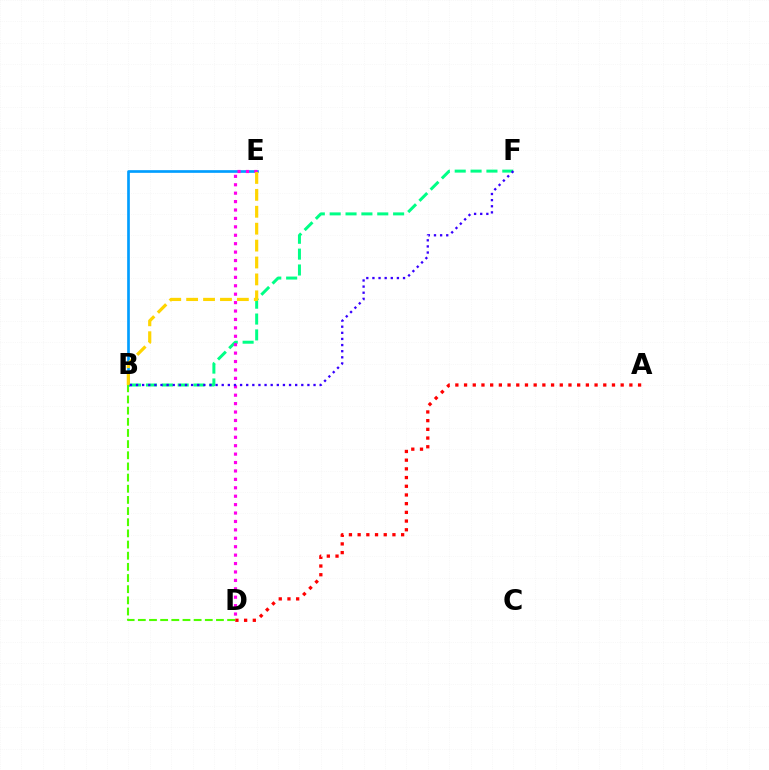{('B', 'E'): [{'color': '#009eff', 'line_style': 'solid', 'thickness': 1.92}, {'color': '#ffd500', 'line_style': 'dashed', 'thickness': 2.3}], ('B', 'F'): [{'color': '#00ff86', 'line_style': 'dashed', 'thickness': 2.15}, {'color': '#3700ff', 'line_style': 'dotted', 'thickness': 1.66}], ('D', 'E'): [{'color': '#ff00ed', 'line_style': 'dotted', 'thickness': 2.29}], ('B', 'D'): [{'color': '#4fff00', 'line_style': 'dashed', 'thickness': 1.52}], ('A', 'D'): [{'color': '#ff0000', 'line_style': 'dotted', 'thickness': 2.36}]}